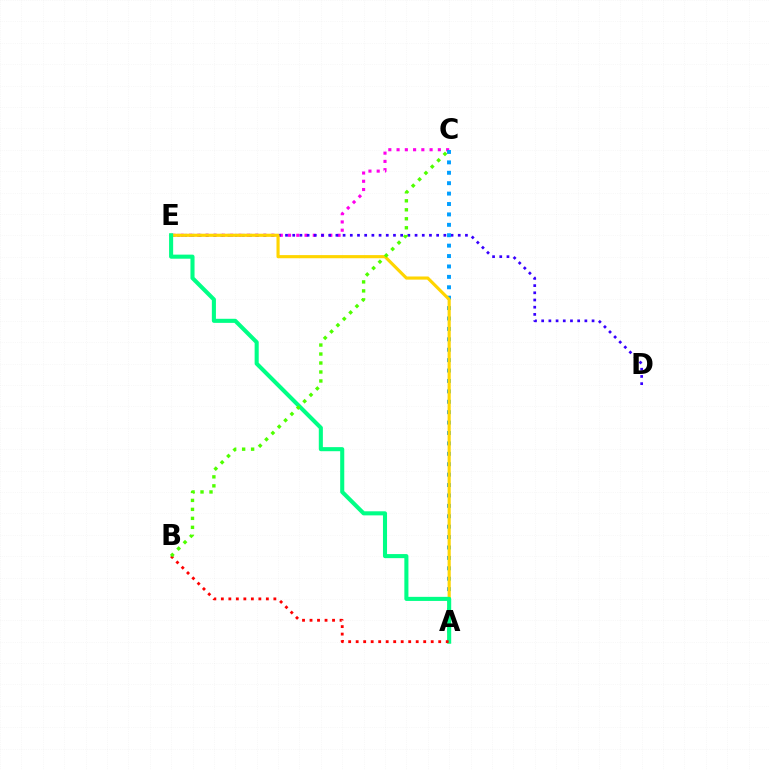{('C', 'E'): [{'color': '#ff00ed', 'line_style': 'dotted', 'thickness': 2.24}], ('D', 'E'): [{'color': '#3700ff', 'line_style': 'dotted', 'thickness': 1.96}], ('A', 'C'): [{'color': '#009eff', 'line_style': 'dotted', 'thickness': 2.83}], ('A', 'E'): [{'color': '#ffd500', 'line_style': 'solid', 'thickness': 2.26}, {'color': '#00ff86', 'line_style': 'solid', 'thickness': 2.94}], ('A', 'B'): [{'color': '#ff0000', 'line_style': 'dotted', 'thickness': 2.04}], ('B', 'C'): [{'color': '#4fff00', 'line_style': 'dotted', 'thickness': 2.44}]}